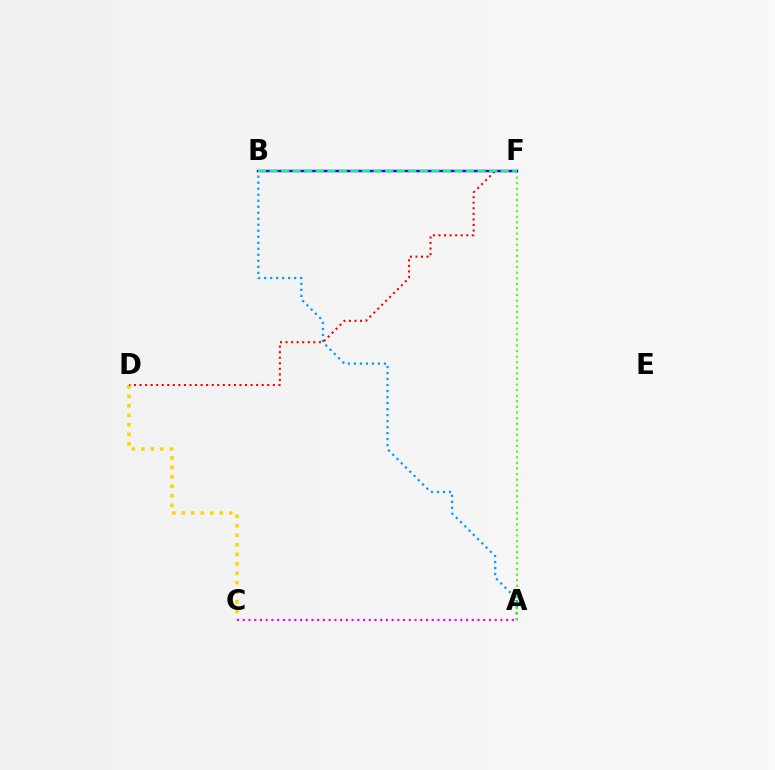{('C', 'D'): [{'color': '#ffd500', 'line_style': 'dotted', 'thickness': 2.58}], ('A', 'B'): [{'color': '#009eff', 'line_style': 'dotted', 'thickness': 1.63}], ('A', 'F'): [{'color': '#4fff00', 'line_style': 'dotted', 'thickness': 1.52}], ('A', 'C'): [{'color': '#ff00ed', 'line_style': 'dotted', 'thickness': 1.56}], ('D', 'F'): [{'color': '#ff0000', 'line_style': 'dotted', 'thickness': 1.51}], ('B', 'F'): [{'color': '#3700ff', 'line_style': 'solid', 'thickness': 1.8}, {'color': '#00ff86', 'line_style': 'dashed', 'thickness': 1.57}]}